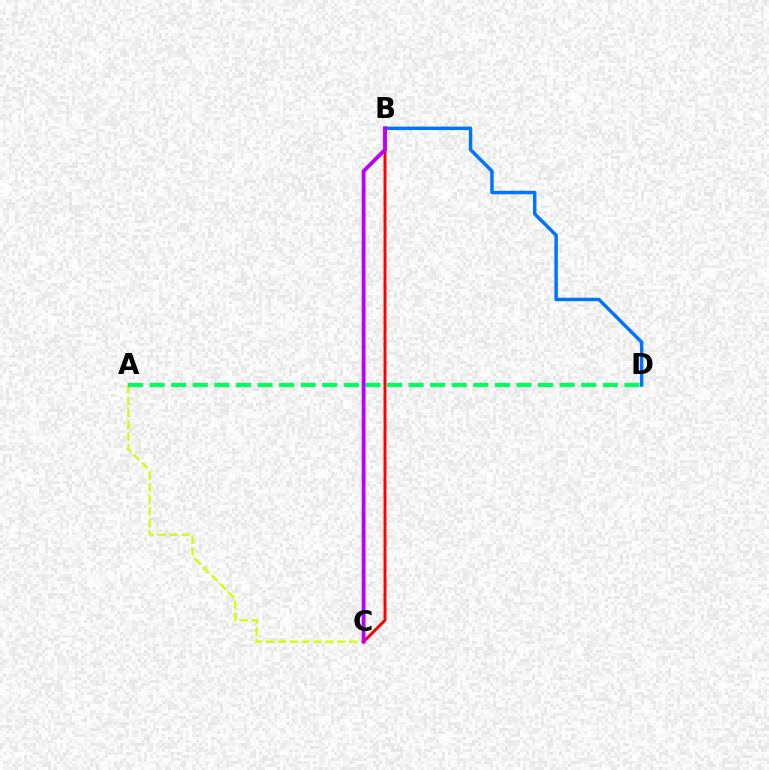{('A', 'C'): [{'color': '#d1ff00', 'line_style': 'dashed', 'thickness': 1.61}], ('B', 'C'): [{'color': '#ff0000', 'line_style': 'solid', 'thickness': 2.12}, {'color': '#b900ff', 'line_style': 'solid', 'thickness': 2.75}], ('B', 'D'): [{'color': '#0074ff', 'line_style': 'solid', 'thickness': 2.49}], ('A', 'D'): [{'color': '#00ff5c', 'line_style': 'dashed', 'thickness': 2.93}]}